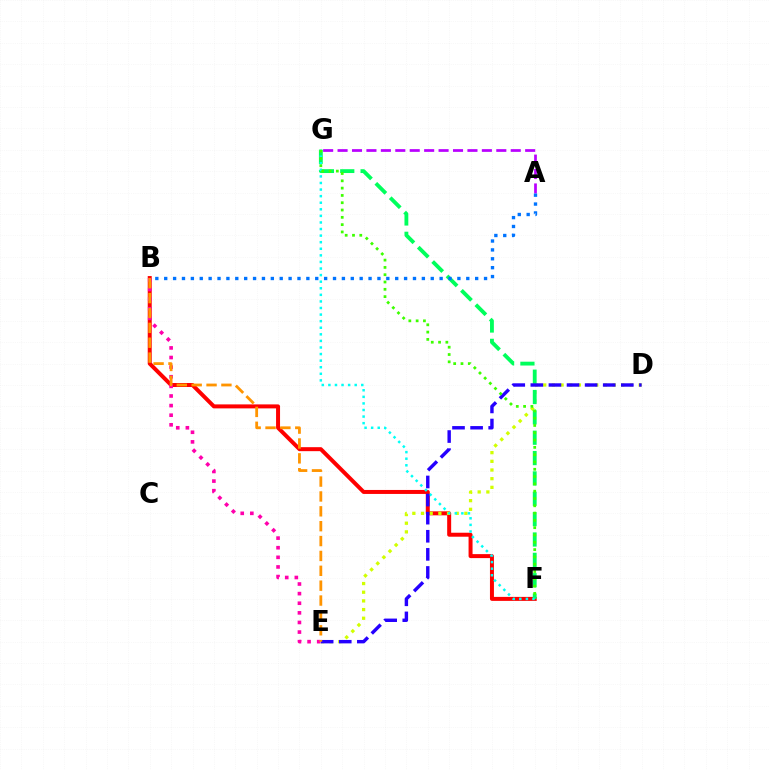{('B', 'F'): [{'color': '#ff0000', 'line_style': 'solid', 'thickness': 2.87}], ('A', 'G'): [{'color': '#b900ff', 'line_style': 'dashed', 'thickness': 1.96}], ('D', 'E'): [{'color': '#d1ff00', 'line_style': 'dotted', 'thickness': 2.36}, {'color': '#2500ff', 'line_style': 'dashed', 'thickness': 2.46}], ('B', 'E'): [{'color': '#ff00ac', 'line_style': 'dotted', 'thickness': 2.61}, {'color': '#ff9400', 'line_style': 'dashed', 'thickness': 2.02}], ('F', 'G'): [{'color': '#00ff5c', 'line_style': 'dashed', 'thickness': 2.77}, {'color': '#00fff6', 'line_style': 'dotted', 'thickness': 1.79}, {'color': '#3dff00', 'line_style': 'dotted', 'thickness': 1.98}], ('A', 'B'): [{'color': '#0074ff', 'line_style': 'dotted', 'thickness': 2.41}]}